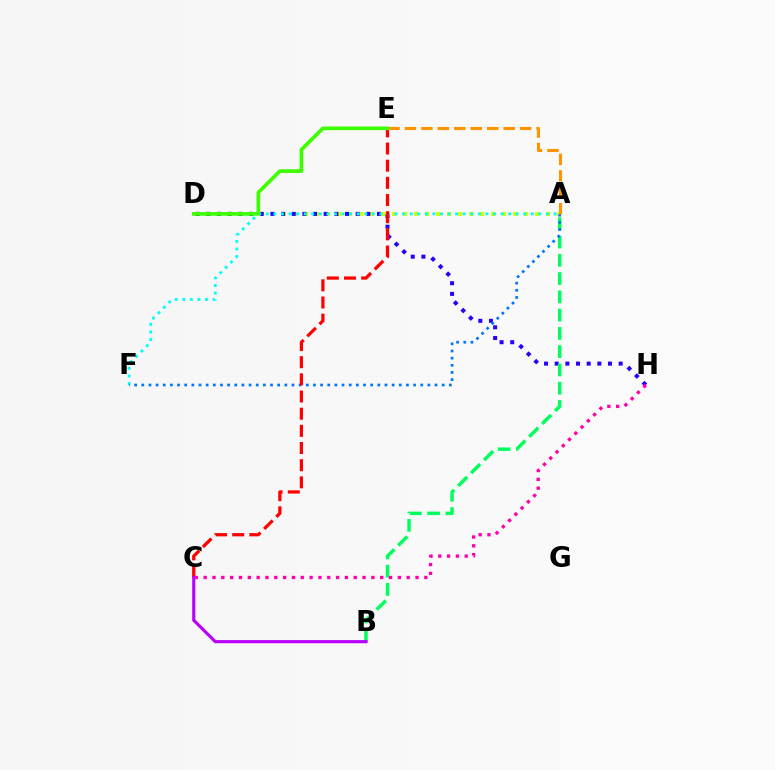{('A', 'D'): [{'color': '#d1ff00', 'line_style': 'dotted', 'thickness': 2.99}], ('D', 'H'): [{'color': '#2500ff', 'line_style': 'dotted', 'thickness': 2.9}], ('A', 'F'): [{'color': '#00fff6', 'line_style': 'dotted', 'thickness': 2.06}, {'color': '#0074ff', 'line_style': 'dotted', 'thickness': 1.94}], ('A', 'B'): [{'color': '#00ff5c', 'line_style': 'dashed', 'thickness': 2.48}], ('C', 'E'): [{'color': '#ff0000', 'line_style': 'dashed', 'thickness': 2.33}], ('B', 'C'): [{'color': '#b900ff', 'line_style': 'solid', 'thickness': 2.26}], ('A', 'E'): [{'color': '#ff9400', 'line_style': 'dashed', 'thickness': 2.23}], ('C', 'H'): [{'color': '#ff00ac', 'line_style': 'dotted', 'thickness': 2.4}], ('D', 'E'): [{'color': '#3dff00', 'line_style': 'solid', 'thickness': 2.65}]}